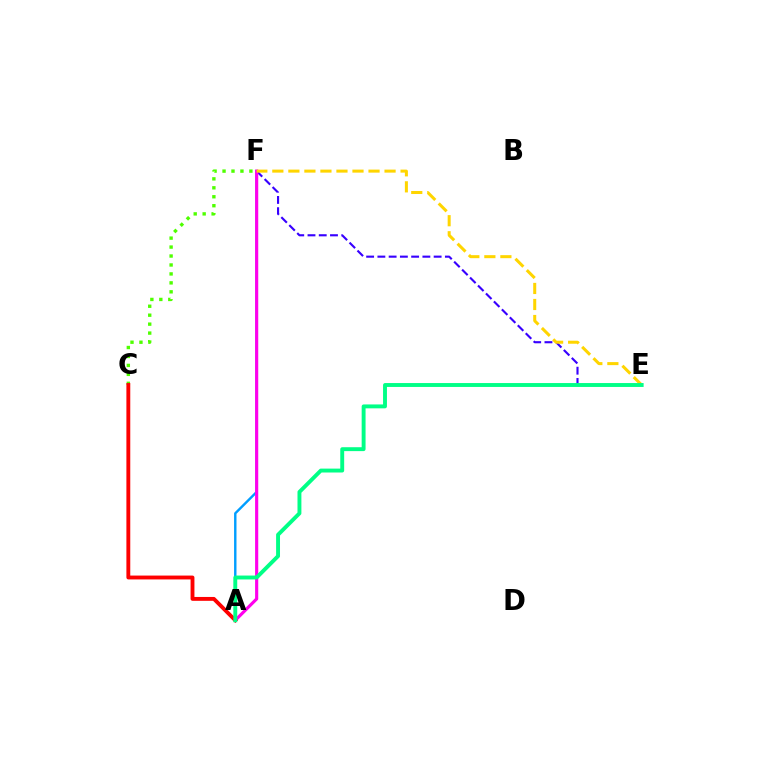{('E', 'F'): [{'color': '#3700ff', 'line_style': 'dashed', 'thickness': 1.53}, {'color': '#ffd500', 'line_style': 'dashed', 'thickness': 2.18}], ('C', 'F'): [{'color': '#4fff00', 'line_style': 'dotted', 'thickness': 2.43}], ('A', 'F'): [{'color': '#009eff', 'line_style': 'solid', 'thickness': 1.74}, {'color': '#ff00ed', 'line_style': 'solid', 'thickness': 2.26}], ('A', 'C'): [{'color': '#ff0000', 'line_style': 'solid', 'thickness': 2.78}], ('A', 'E'): [{'color': '#00ff86', 'line_style': 'solid', 'thickness': 2.81}]}